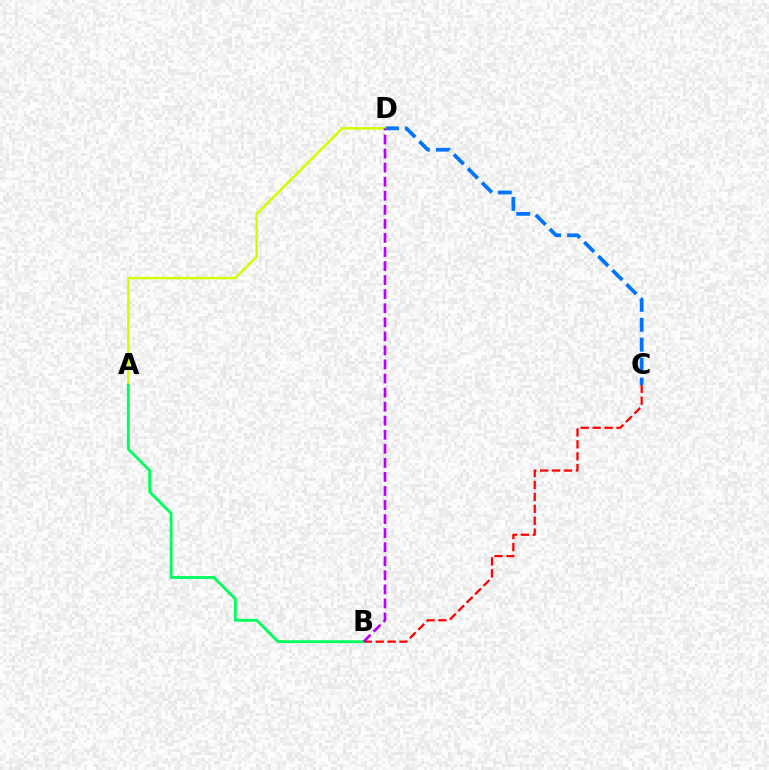{('C', 'D'): [{'color': '#0074ff', 'line_style': 'dashed', 'thickness': 2.71}], ('A', 'D'): [{'color': '#d1ff00', 'line_style': 'solid', 'thickness': 1.79}], ('B', 'C'): [{'color': '#ff0000', 'line_style': 'dashed', 'thickness': 1.62}], ('A', 'B'): [{'color': '#00ff5c', 'line_style': 'solid', 'thickness': 2.04}], ('B', 'D'): [{'color': '#b900ff', 'line_style': 'dashed', 'thickness': 1.91}]}